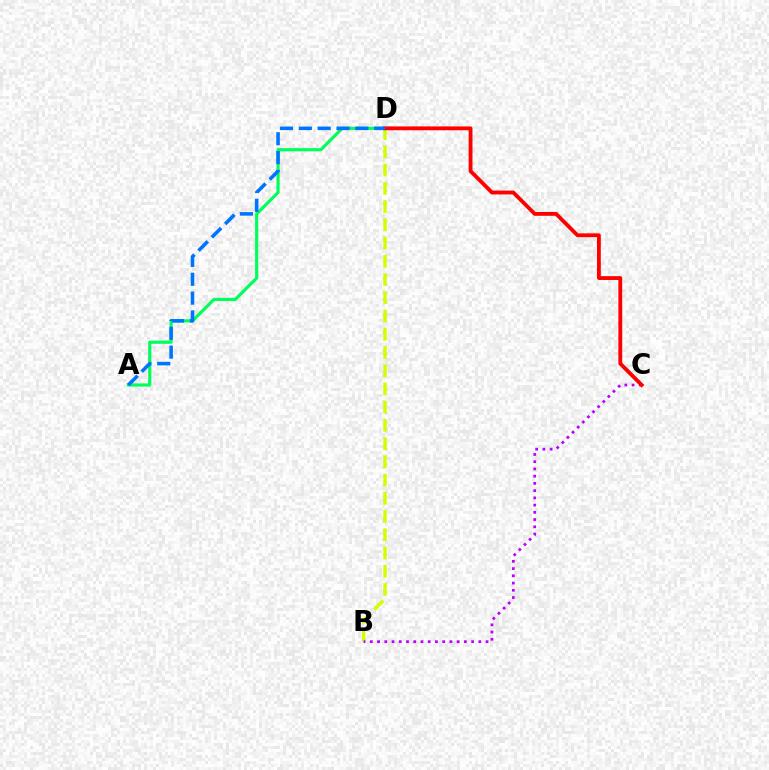{('A', 'D'): [{'color': '#00ff5c', 'line_style': 'solid', 'thickness': 2.28}, {'color': '#0074ff', 'line_style': 'dashed', 'thickness': 2.56}], ('B', 'D'): [{'color': '#d1ff00', 'line_style': 'dashed', 'thickness': 2.48}], ('B', 'C'): [{'color': '#b900ff', 'line_style': 'dotted', 'thickness': 1.97}], ('C', 'D'): [{'color': '#ff0000', 'line_style': 'solid', 'thickness': 2.77}]}